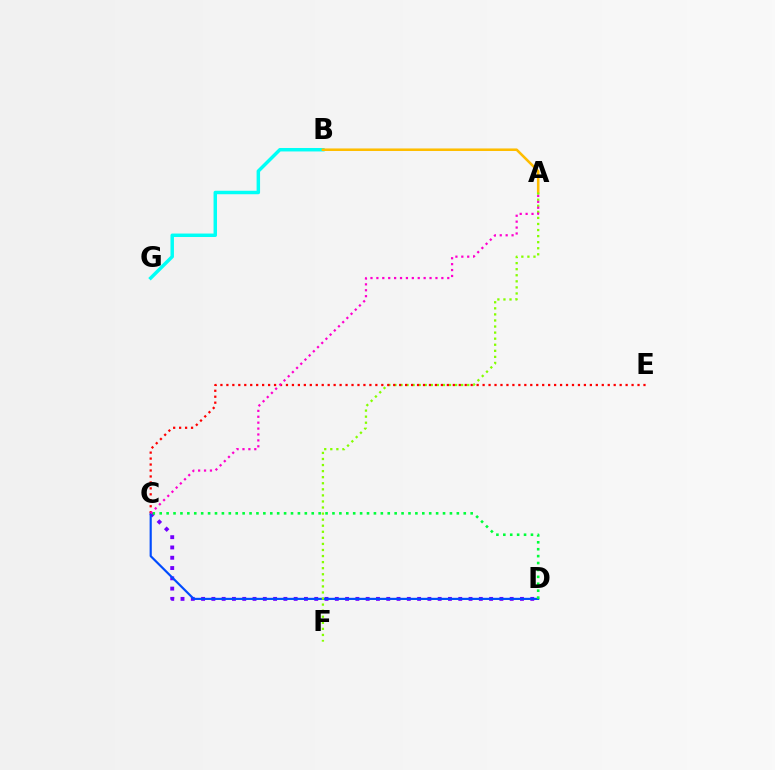{('C', 'D'): [{'color': '#7200ff', 'line_style': 'dotted', 'thickness': 2.79}, {'color': '#004bff', 'line_style': 'solid', 'thickness': 1.56}, {'color': '#00ff39', 'line_style': 'dotted', 'thickness': 1.88}], ('B', 'G'): [{'color': '#00fff6', 'line_style': 'solid', 'thickness': 2.49}], ('A', 'B'): [{'color': '#ffbd00', 'line_style': 'solid', 'thickness': 1.83}], ('A', 'F'): [{'color': '#84ff00', 'line_style': 'dotted', 'thickness': 1.65}], ('C', 'E'): [{'color': '#ff0000', 'line_style': 'dotted', 'thickness': 1.62}], ('A', 'C'): [{'color': '#ff00cf', 'line_style': 'dotted', 'thickness': 1.6}]}